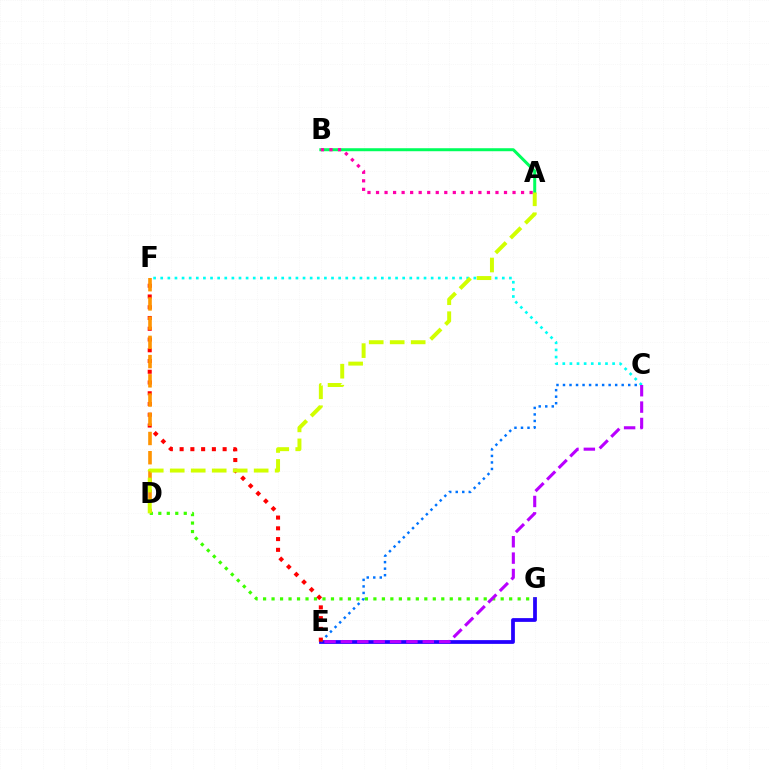{('A', 'B'): [{'color': '#00ff5c', 'line_style': 'solid', 'thickness': 2.16}, {'color': '#ff00ac', 'line_style': 'dotted', 'thickness': 2.32}], ('E', 'G'): [{'color': '#2500ff', 'line_style': 'solid', 'thickness': 2.71}], ('C', 'E'): [{'color': '#0074ff', 'line_style': 'dotted', 'thickness': 1.77}, {'color': '#b900ff', 'line_style': 'dashed', 'thickness': 2.22}], ('D', 'G'): [{'color': '#3dff00', 'line_style': 'dotted', 'thickness': 2.31}], ('E', 'F'): [{'color': '#ff0000', 'line_style': 'dotted', 'thickness': 2.92}], ('C', 'F'): [{'color': '#00fff6', 'line_style': 'dotted', 'thickness': 1.93}], ('D', 'F'): [{'color': '#ff9400', 'line_style': 'dashed', 'thickness': 2.61}], ('A', 'D'): [{'color': '#d1ff00', 'line_style': 'dashed', 'thickness': 2.85}]}